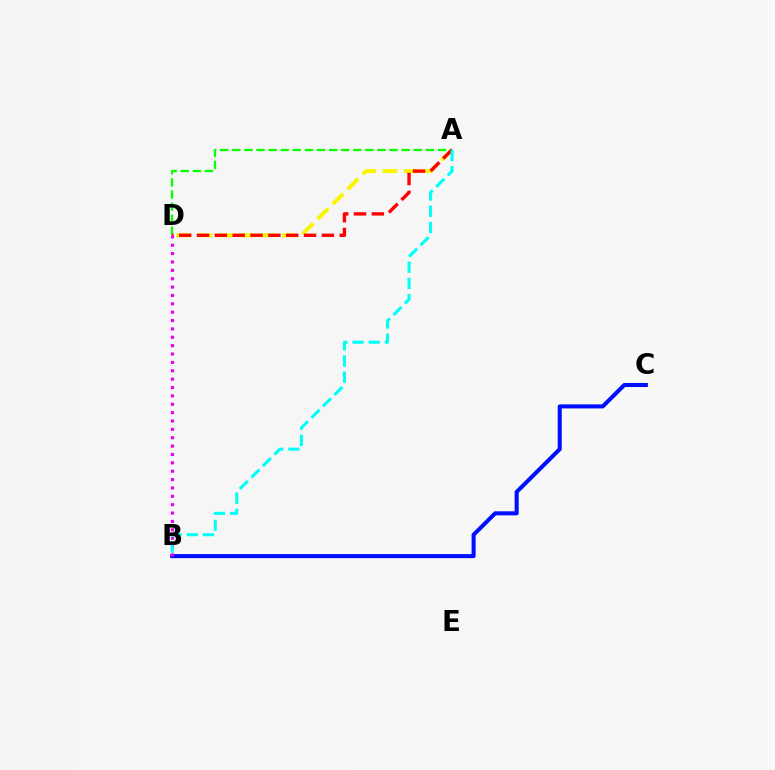{('B', 'C'): [{'color': '#0010ff', 'line_style': 'solid', 'thickness': 2.92}], ('A', 'D'): [{'color': '#fcf500', 'line_style': 'dashed', 'thickness': 2.88}, {'color': '#08ff00', 'line_style': 'dashed', 'thickness': 1.64}, {'color': '#ff0000', 'line_style': 'dashed', 'thickness': 2.42}], ('B', 'D'): [{'color': '#ee00ff', 'line_style': 'dotted', 'thickness': 2.27}], ('A', 'B'): [{'color': '#00fff6', 'line_style': 'dashed', 'thickness': 2.2}]}